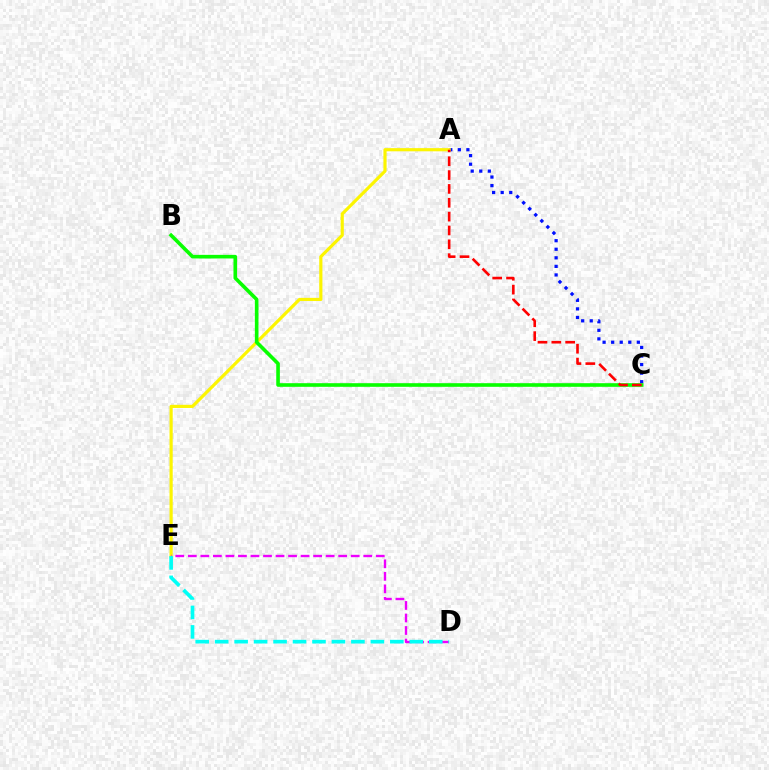{('A', 'C'): [{'color': '#0010ff', 'line_style': 'dotted', 'thickness': 2.33}, {'color': '#ff0000', 'line_style': 'dashed', 'thickness': 1.88}], ('A', 'E'): [{'color': '#fcf500', 'line_style': 'solid', 'thickness': 2.28}], ('B', 'C'): [{'color': '#08ff00', 'line_style': 'solid', 'thickness': 2.61}], ('D', 'E'): [{'color': '#ee00ff', 'line_style': 'dashed', 'thickness': 1.7}, {'color': '#00fff6', 'line_style': 'dashed', 'thickness': 2.64}]}